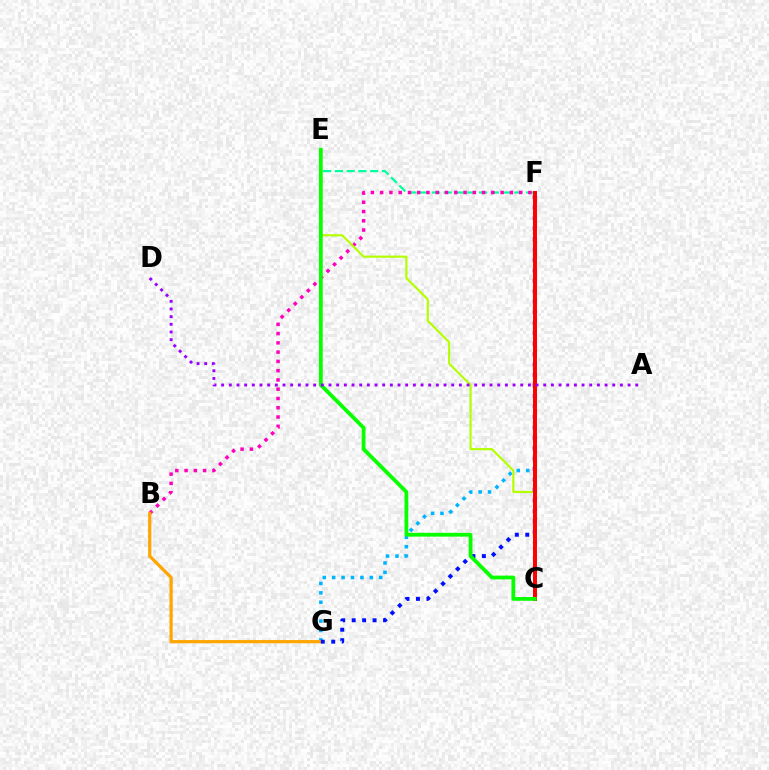{('E', 'F'): [{'color': '#00ff9d', 'line_style': 'dashed', 'thickness': 1.6}], ('B', 'F'): [{'color': '#ff00bd', 'line_style': 'dotted', 'thickness': 2.52}], ('F', 'G'): [{'color': '#00b5ff', 'line_style': 'dotted', 'thickness': 2.56}, {'color': '#0010ff', 'line_style': 'dotted', 'thickness': 2.84}], ('B', 'G'): [{'color': '#ffa500', 'line_style': 'solid', 'thickness': 2.3}], ('C', 'E'): [{'color': '#b3ff00', 'line_style': 'solid', 'thickness': 1.56}, {'color': '#08ff00', 'line_style': 'solid', 'thickness': 2.73}], ('C', 'F'): [{'color': '#ff0000', 'line_style': 'solid', 'thickness': 2.86}], ('A', 'D'): [{'color': '#9b00ff', 'line_style': 'dotted', 'thickness': 2.08}]}